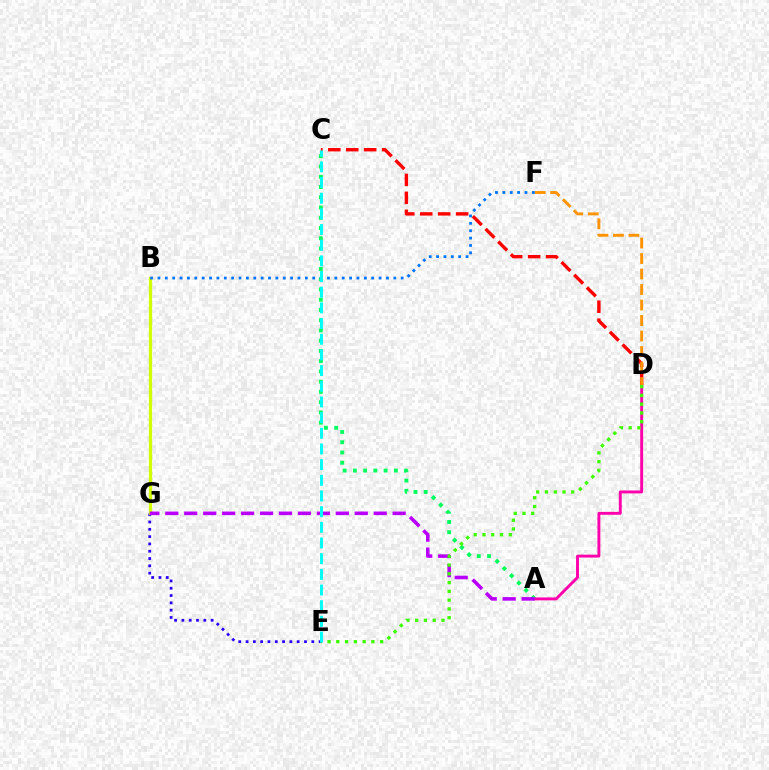{('A', 'C'): [{'color': '#00ff5c', 'line_style': 'dotted', 'thickness': 2.78}], ('A', 'D'): [{'color': '#ff00ac', 'line_style': 'solid', 'thickness': 2.09}], ('C', 'D'): [{'color': '#ff0000', 'line_style': 'dashed', 'thickness': 2.44}], ('E', 'G'): [{'color': '#2500ff', 'line_style': 'dotted', 'thickness': 1.98}], ('B', 'G'): [{'color': '#d1ff00', 'line_style': 'solid', 'thickness': 2.32}], ('A', 'G'): [{'color': '#b900ff', 'line_style': 'dashed', 'thickness': 2.57}], ('D', 'F'): [{'color': '#ff9400', 'line_style': 'dashed', 'thickness': 2.11}], ('B', 'F'): [{'color': '#0074ff', 'line_style': 'dotted', 'thickness': 2.0}], ('D', 'E'): [{'color': '#3dff00', 'line_style': 'dotted', 'thickness': 2.38}], ('C', 'E'): [{'color': '#00fff6', 'line_style': 'dashed', 'thickness': 2.13}]}